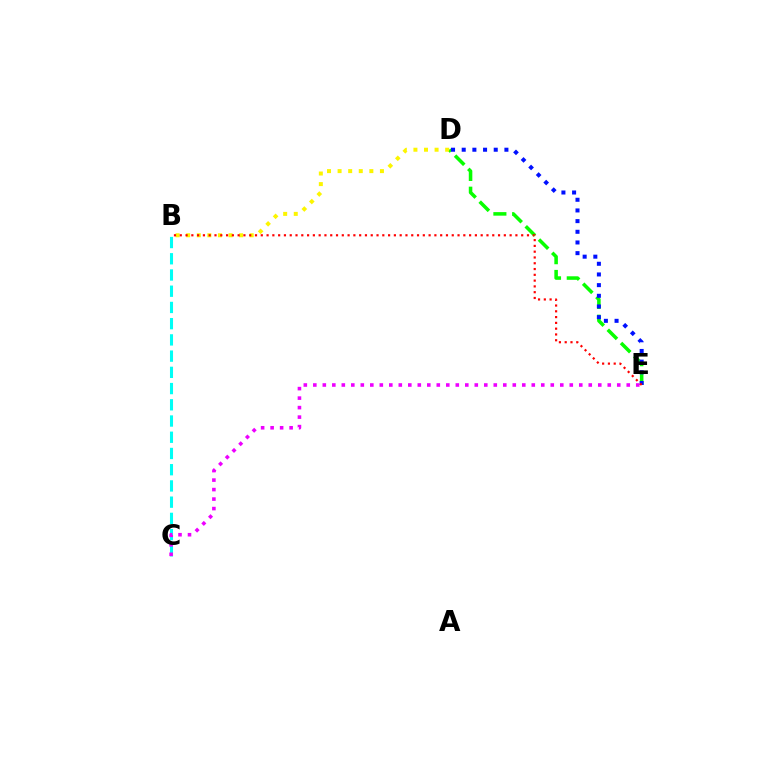{('D', 'E'): [{'color': '#08ff00', 'line_style': 'dashed', 'thickness': 2.55}, {'color': '#0010ff', 'line_style': 'dotted', 'thickness': 2.9}], ('B', 'C'): [{'color': '#00fff6', 'line_style': 'dashed', 'thickness': 2.2}], ('C', 'E'): [{'color': '#ee00ff', 'line_style': 'dotted', 'thickness': 2.58}], ('B', 'D'): [{'color': '#fcf500', 'line_style': 'dotted', 'thickness': 2.88}], ('B', 'E'): [{'color': '#ff0000', 'line_style': 'dotted', 'thickness': 1.57}]}